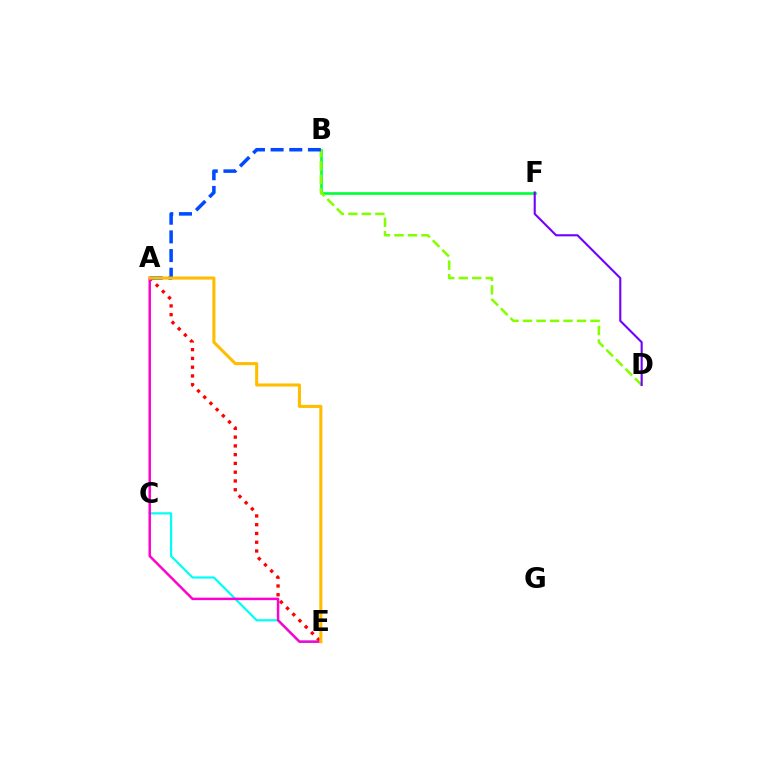{('C', 'E'): [{'color': '#00fff6', 'line_style': 'solid', 'thickness': 1.59}], ('B', 'F'): [{'color': '#00ff39', 'line_style': 'solid', 'thickness': 1.92}], ('B', 'D'): [{'color': '#84ff00', 'line_style': 'dashed', 'thickness': 1.83}], ('A', 'E'): [{'color': '#ff0000', 'line_style': 'dotted', 'thickness': 2.38}, {'color': '#ff00cf', 'line_style': 'solid', 'thickness': 1.79}, {'color': '#ffbd00', 'line_style': 'solid', 'thickness': 2.22}], ('A', 'B'): [{'color': '#004bff', 'line_style': 'dashed', 'thickness': 2.54}], ('D', 'F'): [{'color': '#7200ff', 'line_style': 'solid', 'thickness': 1.51}]}